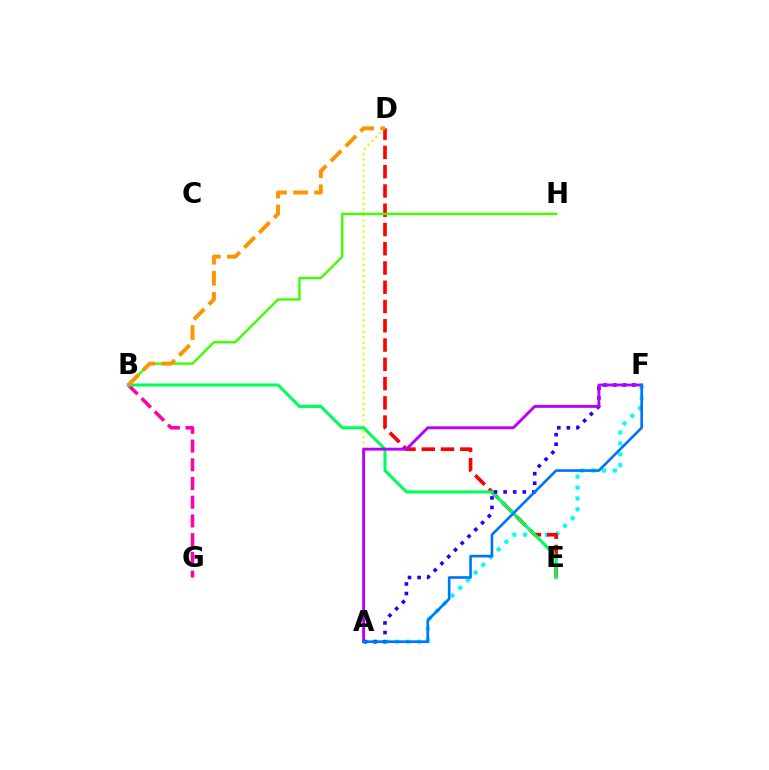{('A', 'F'): [{'color': '#00fff6', 'line_style': 'dotted', 'thickness': 2.95}, {'color': '#2500ff', 'line_style': 'dotted', 'thickness': 2.6}, {'color': '#b900ff', 'line_style': 'solid', 'thickness': 2.08}, {'color': '#0074ff', 'line_style': 'solid', 'thickness': 1.9}], ('A', 'D'): [{'color': '#d1ff00', 'line_style': 'dotted', 'thickness': 1.51}], ('D', 'E'): [{'color': '#ff0000', 'line_style': 'dashed', 'thickness': 2.62}], ('B', 'G'): [{'color': '#ff00ac', 'line_style': 'dashed', 'thickness': 2.54}], ('B', 'H'): [{'color': '#3dff00', 'line_style': 'solid', 'thickness': 1.72}], ('B', 'E'): [{'color': '#00ff5c', 'line_style': 'solid', 'thickness': 2.23}], ('B', 'D'): [{'color': '#ff9400', 'line_style': 'dashed', 'thickness': 2.86}]}